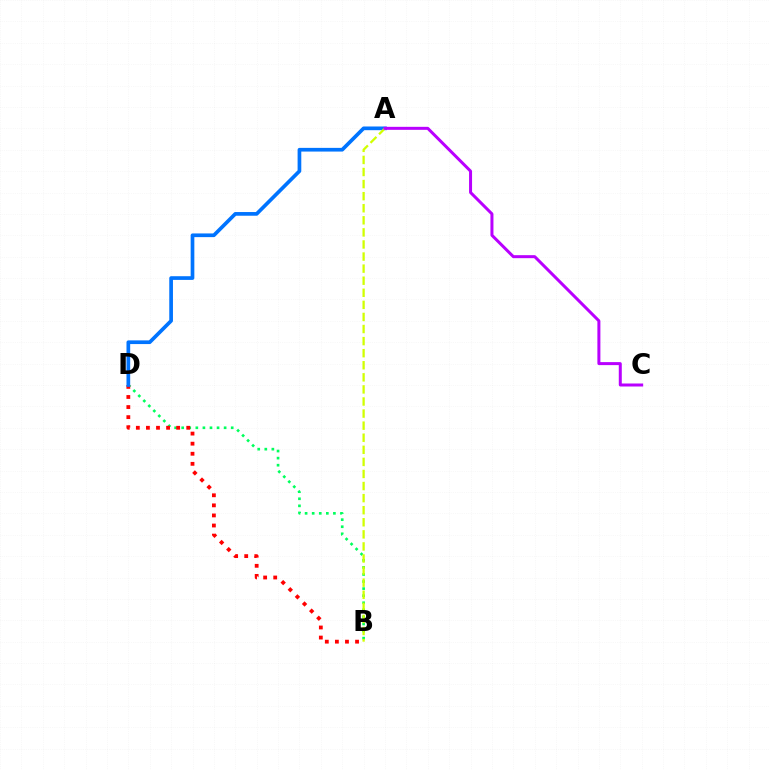{('B', 'D'): [{'color': '#00ff5c', 'line_style': 'dotted', 'thickness': 1.92}, {'color': '#ff0000', 'line_style': 'dotted', 'thickness': 2.74}], ('A', 'D'): [{'color': '#0074ff', 'line_style': 'solid', 'thickness': 2.66}], ('A', 'B'): [{'color': '#d1ff00', 'line_style': 'dashed', 'thickness': 1.64}], ('A', 'C'): [{'color': '#b900ff', 'line_style': 'solid', 'thickness': 2.16}]}